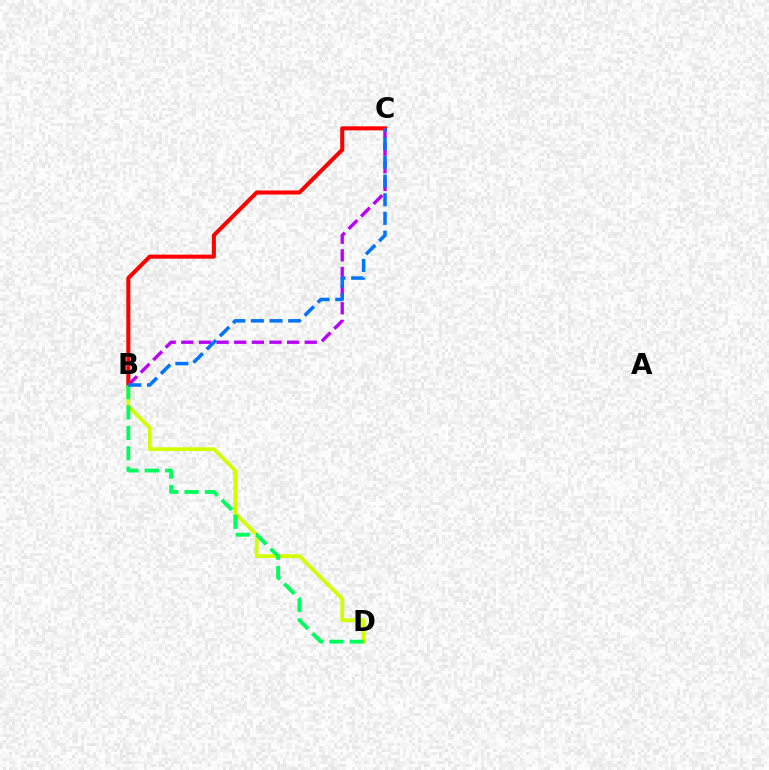{('B', 'C'): [{'color': '#b900ff', 'line_style': 'dashed', 'thickness': 2.4}, {'color': '#ff0000', 'line_style': 'solid', 'thickness': 2.91}, {'color': '#0074ff', 'line_style': 'dashed', 'thickness': 2.53}], ('B', 'D'): [{'color': '#d1ff00', 'line_style': 'solid', 'thickness': 2.69}, {'color': '#00ff5c', 'line_style': 'dashed', 'thickness': 2.77}]}